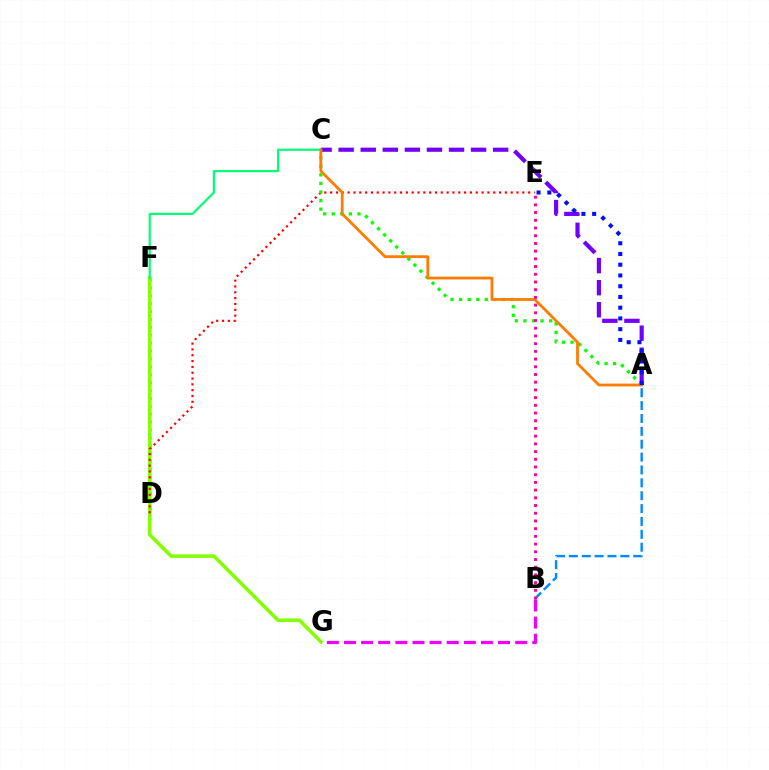{('D', 'F'): [{'color': '#00fff6', 'line_style': 'dotted', 'thickness': 2.15}, {'color': '#fcf500', 'line_style': 'dashed', 'thickness': 1.5}], ('A', 'C'): [{'color': '#7200ff', 'line_style': 'dashed', 'thickness': 3.0}, {'color': '#08ff00', 'line_style': 'dotted', 'thickness': 2.33}, {'color': '#ff7c00', 'line_style': 'solid', 'thickness': 2.01}], ('F', 'G'): [{'color': '#84ff00', 'line_style': 'solid', 'thickness': 2.56}], ('A', 'B'): [{'color': '#008cff', 'line_style': 'dashed', 'thickness': 1.75}], ('D', 'E'): [{'color': '#ff0000', 'line_style': 'dotted', 'thickness': 1.58}], ('B', 'G'): [{'color': '#ee00ff', 'line_style': 'dashed', 'thickness': 2.33}], ('C', 'F'): [{'color': '#00ff74', 'line_style': 'solid', 'thickness': 1.57}], ('A', 'E'): [{'color': '#0010ff', 'line_style': 'dotted', 'thickness': 2.92}], ('B', 'E'): [{'color': '#ff0094', 'line_style': 'dotted', 'thickness': 2.09}]}